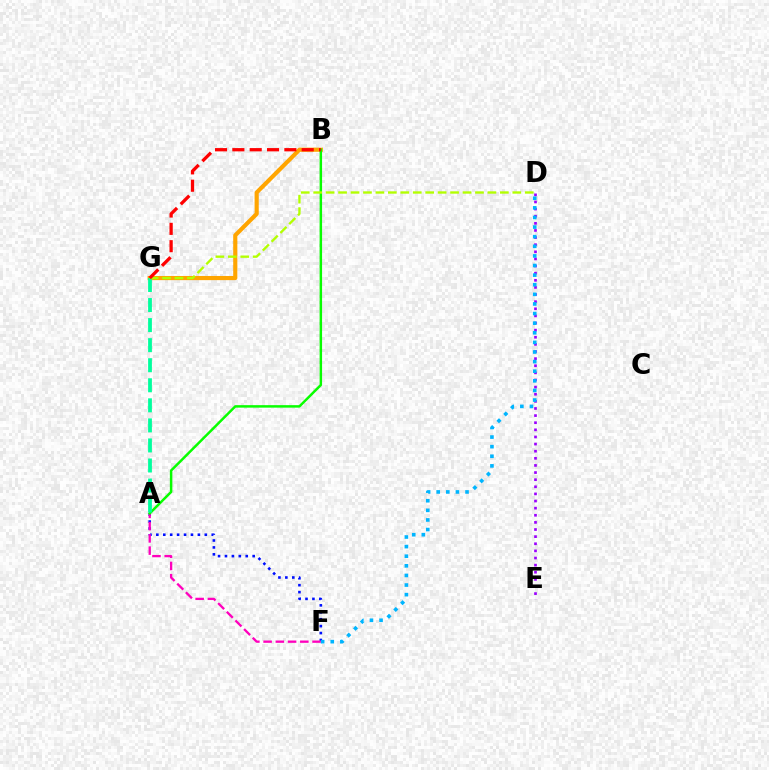{('A', 'F'): [{'color': '#0010ff', 'line_style': 'dotted', 'thickness': 1.88}, {'color': '#ff00bd', 'line_style': 'dashed', 'thickness': 1.66}], ('B', 'G'): [{'color': '#ffa500', 'line_style': 'solid', 'thickness': 2.99}, {'color': '#ff0000', 'line_style': 'dashed', 'thickness': 2.35}], ('A', 'B'): [{'color': '#08ff00', 'line_style': 'solid', 'thickness': 1.79}], ('A', 'G'): [{'color': '#00ff9d', 'line_style': 'dashed', 'thickness': 2.72}], ('D', 'E'): [{'color': '#9b00ff', 'line_style': 'dotted', 'thickness': 1.93}], ('D', 'G'): [{'color': '#b3ff00', 'line_style': 'dashed', 'thickness': 1.69}], ('D', 'F'): [{'color': '#00b5ff', 'line_style': 'dotted', 'thickness': 2.61}]}